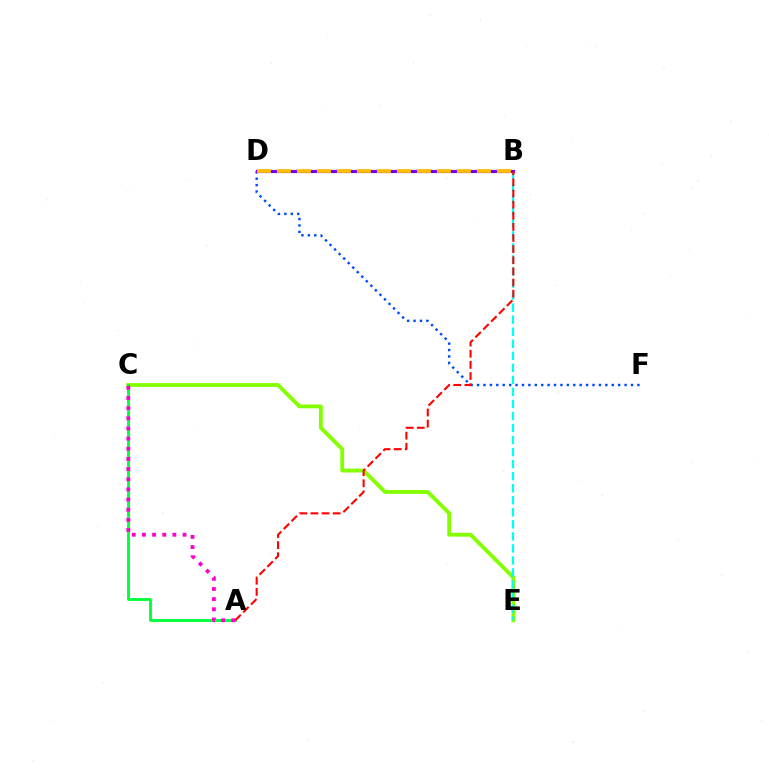{('C', 'E'): [{'color': '#84ff00', 'line_style': 'solid', 'thickness': 2.77}], ('D', 'F'): [{'color': '#004bff', 'line_style': 'dotted', 'thickness': 1.74}], ('B', 'E'): [{'color': '#00fff6', 'line_style': 'dashed', 'thickness': 1.64}], ('A', 'C'): [{'color': '#00ff39', 'line_style': 'solid', 'thickness': 2.05}, {'color': '#ff00cf', 'line_style': 'dotted', 'thickness': 2.76}], ('B', 'D'): [{'color': '#7200ff', 'line_style': 'solid', 'thickness': 2.26}, {'color': '#ffbd00', 'line_style': 'dashed', 'thickness': 2.72}], ('A', 'B'): [{'color': '#ff0000', 'line_style': 'dashed', 'thickness': 1.51}]}